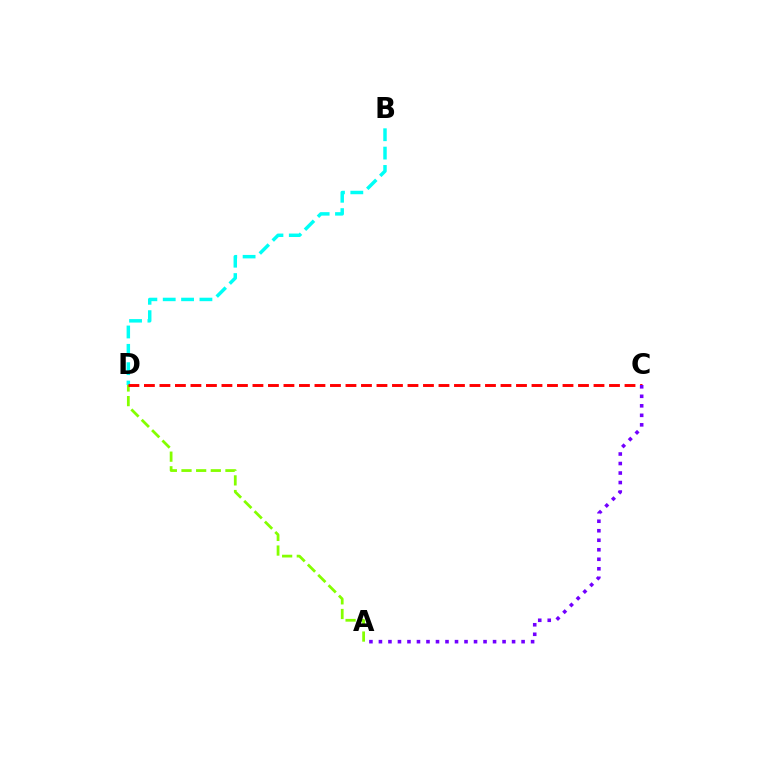{('A', 'D'): [{'color': '#84ff00', 'line_style': 'dashed', 'thickness': 1.99}], ('B', 'D'): [{'color': '#00fff6', 'line_style': 'dashed', 'thickness': 2.49}], ('C', 'D'): [{'color': '#ff0000', 'line_style': 'dashed', 'thickness': 2.11}], ('A', 'C'): [{'color': '#7200ff', 'line_style': 'dotted', 'thickness': 2.58}]}